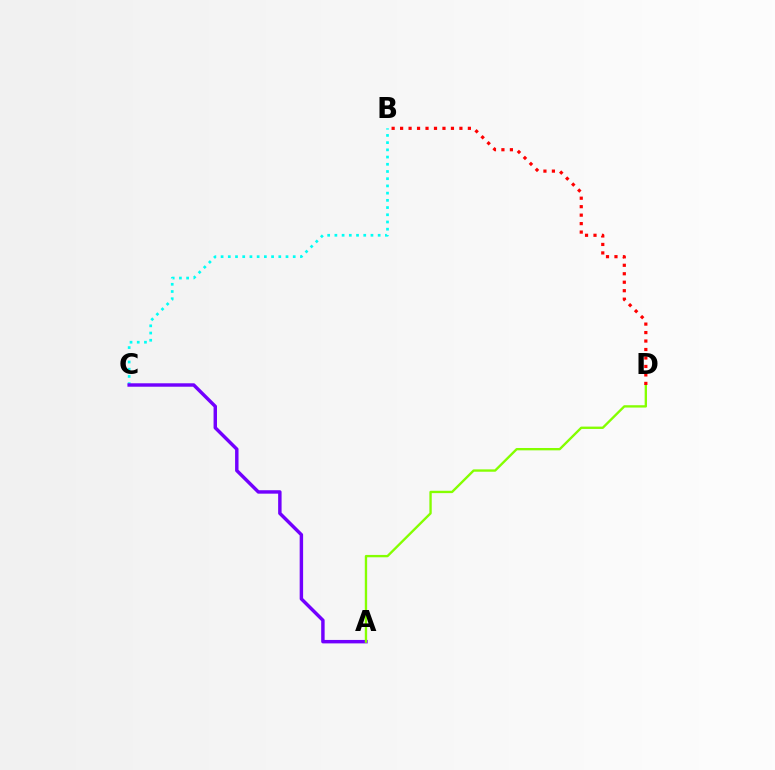{('B', 'C'): [{'color': '#00fff6', 'line_style': 'dotted', 'thickness': 1.96}], ('A', 'C'): [{'color': '#7200ff', 'line_style': 'solid', 'thickness': 2.48}], ('A', 'D'): [{'color': '#84ff00', 'line_style': 'solid', 'thickness': 1.69}], ('B', 'D'): [{'color': '#ff0000', 'line_style': 'dotted', 'thickness': 2.3}]}